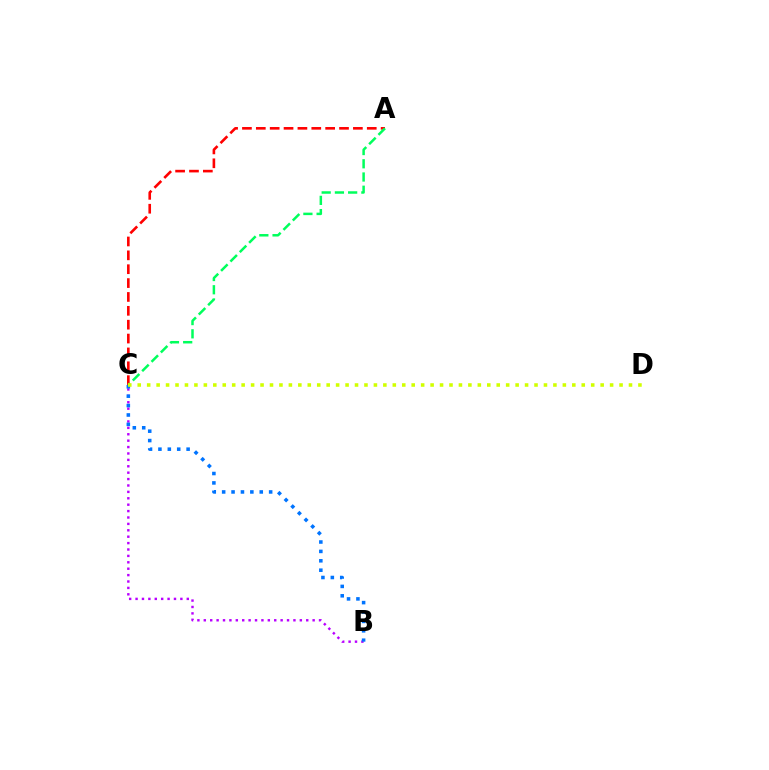{('B', 'C'): [{'color': '#b900ff', 'line_style': 'dotted', 'thickness': 1.74}, {'color': '#0074ff', 'line_style': 'dotted', 'thickness': 2.55}], ('A', 'C'): [{'color': '#ff0000', 'line_style': 'dashed', 'thickness': 1.88}, {'color': '#00ff5c', 'line_style': 'dashed', 'thickness': 1.8}], ('C', 'D'): [{'color': '#d1ff00', 'line_style': 'dotted', 'thickness': 2.57}]}